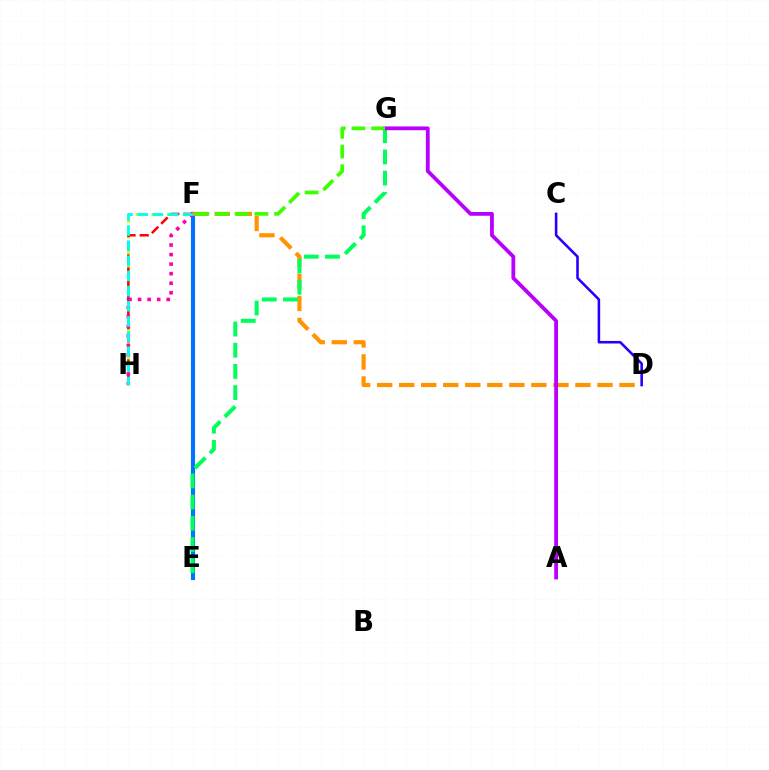{('E', 'F'): [{'color': '#0074ff', 'line_style': 'solid', 'thickness': 2.96}], ('F', 'H'): [{'color': '#d1ff00', 'line_style': 'dashed', 'thickness': 2.12}, {'color': '#ff0000', 'line_style': 'dashed', 'thickness': 1.79}, {'color': '#ff00ac', 'line_style': 'dotted', 'thickness': 2.59}, {'color': '#00fff6', 'line_style': 'dashed', 'thickness': 2.06}], ('D', 'F'): [{'color': '#ff9400', 'line_style': 'dashed', 'thickness': 2.99}], ('E', 'G'): [{'color': '#00ff5c', 'line_style': 'dashed', 'thickness': 2.88}], ('C', 'D'): [{'color': '#2500ff', 'line_style': 'solid', 'thickness': 1.85}], ('A', 'G'): [{'color': '#b900ff', 'line_style': 'solid', 'thickness': 2.73}], ('F', 'G'): [{'color': '#3dff00', 'line_style': 'dashed', 'thickness': 2.68}]}